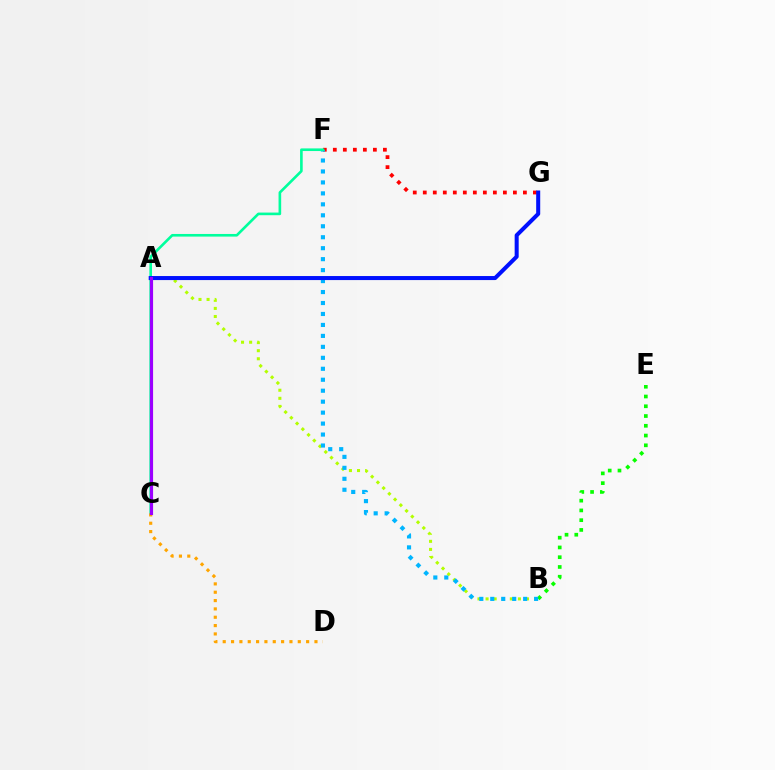{('A', 'B'): [{'color': '#b3ff00', 'line_style': 'dotted', 'thickness': 2.2}], ('F', 'G'): [{'color': '#ff0000', 'line_style': 'dotted', 'thickness': 2.72}], ('B', 'E'): [{'color': '#08ff00', 'line_style': 'dotted', 'thickness': 2.65}], ('B', 'F'): [{'color': '#00b5ff', 'line_style': 'dotted', 'thickness': 2.98}], ('C', 'F'): [{'color': '#00ff9d', 'line_style': 'solid', 'thickness': 1.89}], ('C', 'D'): [{'color': '#ffa500', 'line_style': 'dotted', 'thickness': 2.27}], ('A', 'C'): [{'color': '#ff00bd', 'line_style': 'dashed', 'thickness': 1.89}, {'color': '#9b00ff', 'line_style': 'solid', 'thickness': 2.27}], ('A', 'G'): [{'color': '#0010ff', 'line_style': 'solid', 'thickness': 2.9}]}